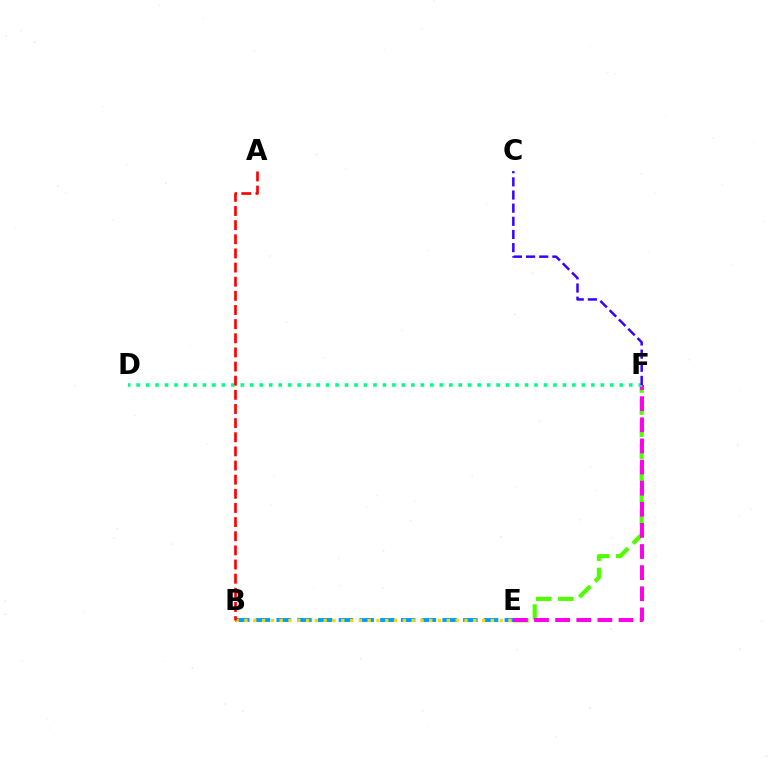{('E', 'F'): [{'color': '#4fff00', 'line_style': 'dashed', 'thickness': 3.0}, {'color': '#ff00ed', 'line_style': 'dashed', 'thickness': 2.87}], ('B', 'E'): [{'color': '#009eff', 'line_style': 'dashed', 'thickness': 2.82}, {'color': '#ffd500', 'line_style': 'dotted', 'thickness': 2.39}], ('D', 'F'): [{'color': '#00ff86', 'line_style': 'dotted', 'thickness': 2.57}], ('A', 'B'): [{'color': '#ff0000', 'line_style': 'dashed', 'thickness': 1.92}], ('C', 'F'): [{'color': '#3700ff', 'line_style': 'dashed', 'thickness': 1.79}]}